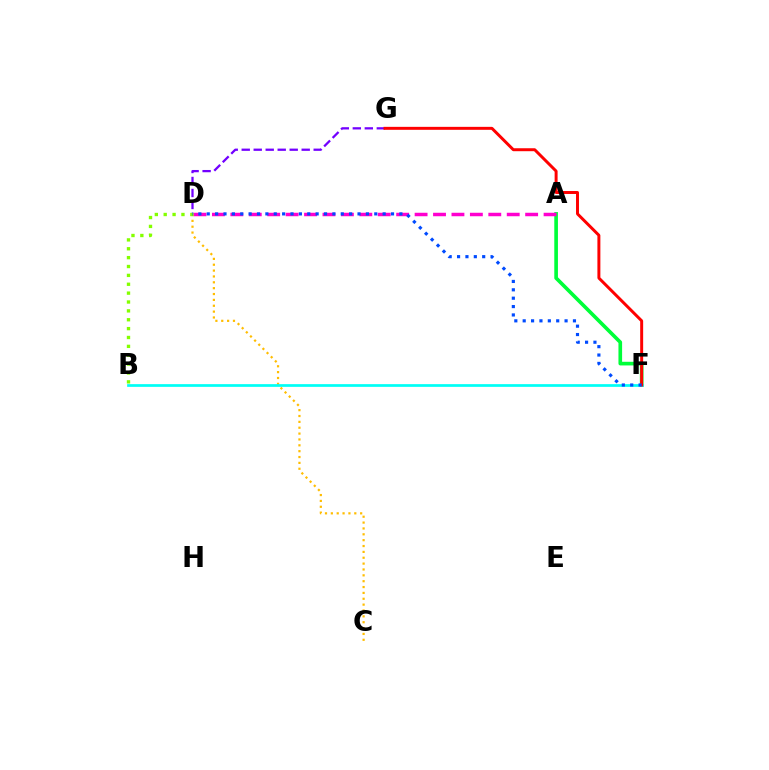{('A', 'F'): [{'color': '#00ff39', 'line_style': 'solid', 'thickness': 2.63}], ('D', 'G'): [{'color': '#7200ff', 'line_style': 'dashed', 'thickness': 1.63}], ('C', 'D'): [{'color': '#ffbd00', 'line_style': 'dotted', 'thickness': 1.59}], ('A', 'D'): [{'color': '#ff00cf', 'line_style': 'dashed', 'thickness': 2.5}], ('B', 'F'): [{'color': '#00fff6', 'line_style': 'solid', 'thickness': 1.96}], ('F', 'G'): [{'color': '#ff0000', 'line_style': 'solid', 'thickness': 2.13}], ('B', 'D'): [{'color': '#84ff00', 'line_style': 'dotted', 'thickness': 2.41}], ('D', 'F'): [{'color': '#004bff', 'line_style': 'dotted', 'thickness': 2.28}]}